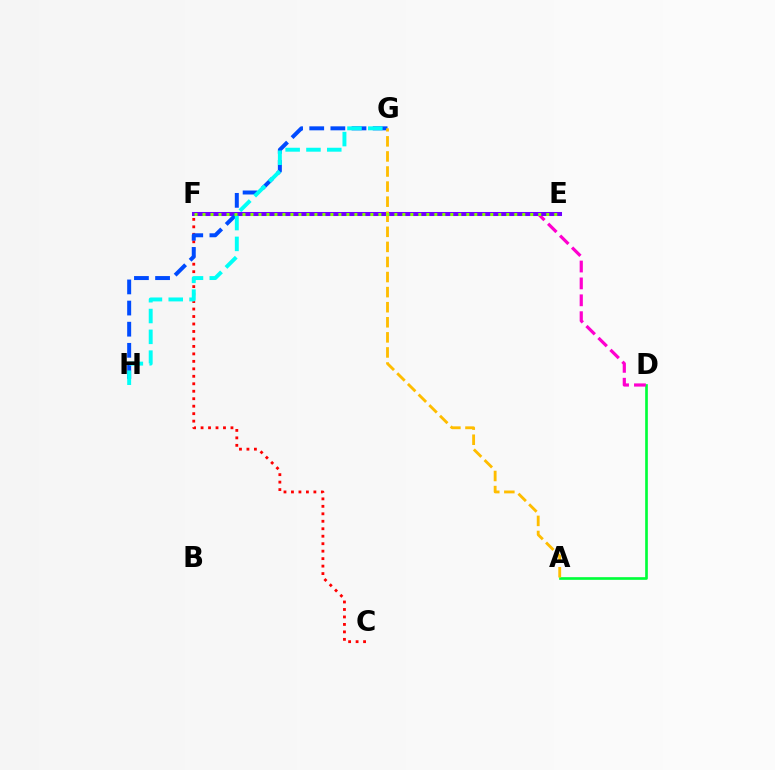{('C', 'F'): [{'color': '#ff0000', 'line_style': 'dotted', 'thickness': 2.03}], ('A', 'D'): [{'color': '#00ff39', 'line_style': 'solid', 'thickness': 1.92}], ('D', 'F'): [{'color': '#ff00cf', 'line_style': 'dashed', 'thickness': 2.29}], ('E', 'F'): [{'color': '#7200ff', 'line_style': 'solid', 'thickness': 2.9}, {'color': '#84ff00', 'line_style': 'dotted', 'thickness': 2.17}], ('G', 'H'): [{'color': '#004bff', 'line_style': 'dashed', 'thickness': 2.87}, {'color': '#00fff6', 'line_style': 'dashed', 'thickness': 2.83}], ('A', 'G'): [{'color': '#ffbd00', 'line_style': 'dashed', 'thickness': 2.05}]}